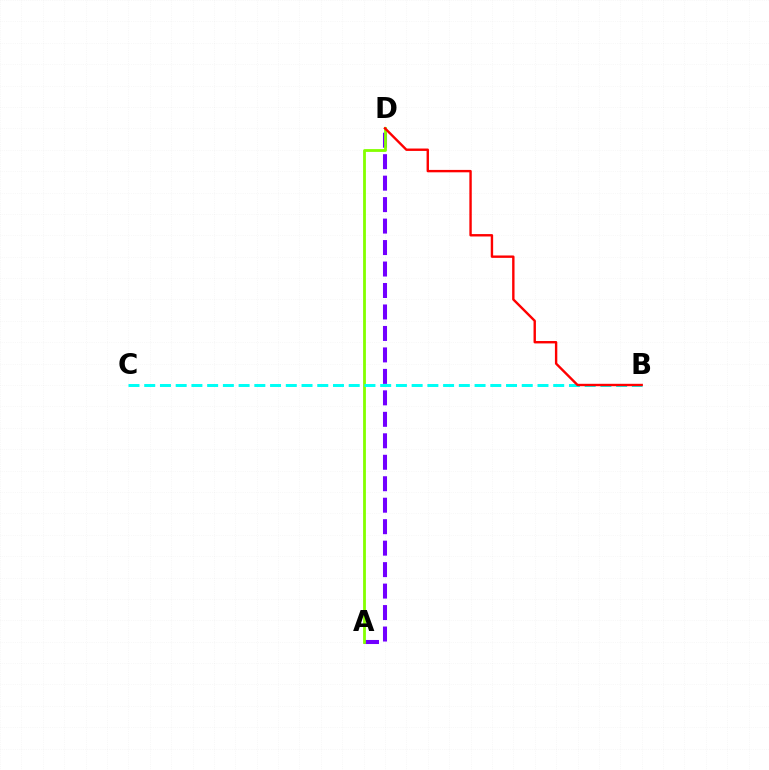{('A', 'D'): [{'color': '#7200ff', 'line_style': 'dashed', 'thickness': 2.92}, {'color': '#84ff00', 'line_style': 'solid', 'thickness': 2.02}], ('B', 'C'): [{'color': '#00fff6', 'line_style': 'dashed', 'thickness': 2.14}], ('B', 'D'): [{'color': '#ff0000', 'line_style': 'solid', 'thickness': 1.72}]}